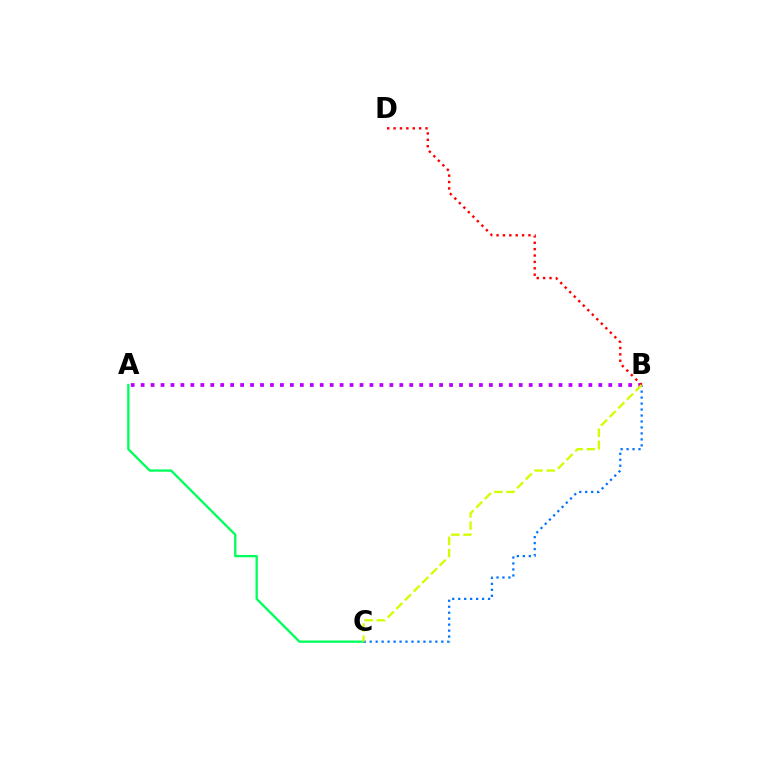{('A', 'C'): [{'color': '#00ff5c', 'line_style': 'solid', 'thickness': 1.68}], ('B', 'C'): [{'color': '#0074ff', 'line_style': 'dotted', 'thickness': 1.62}, {'color': '#d1ff00', 'line_style': 'dashed', 'thickness': 1.66}], ('A', 'B'): [{'color': '#b900ff', 'line_style': 'dotted', 'thickness': 2.7}], ('B', 'D'): [{'color': '#ff0000', 'line_style': 'dotted', 'thickness': 1.73}]}